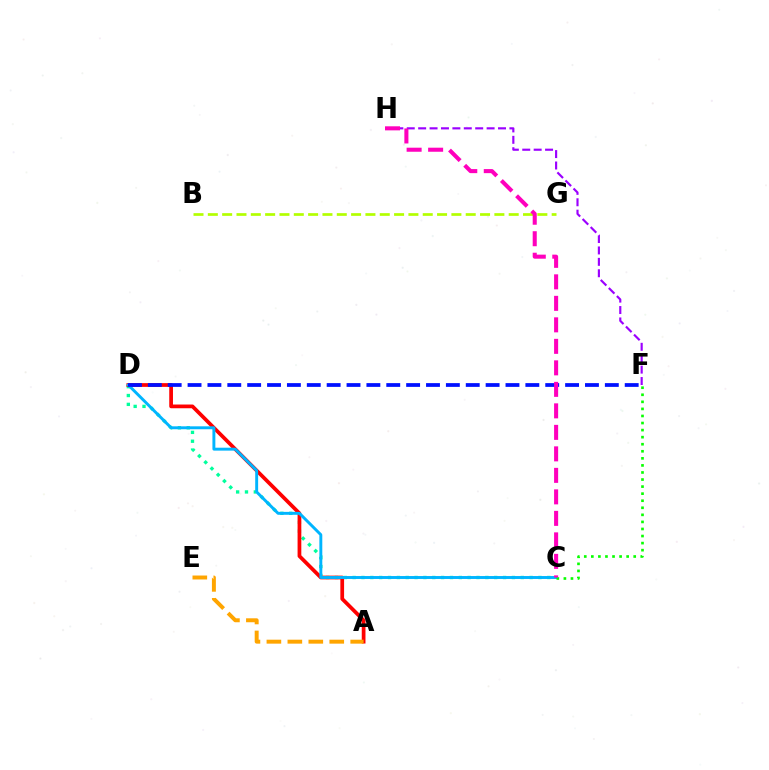{('C', 'D'): [{'color': '#00ff9d', 'line_style': 'dotted', 'thickness': 2.4}, {'color': '#00b5ff', 'line_style': 'solid', 'thickness': 2.1}], ('B', 'G'): [{'color': '#b3ff00', 'line_style': 'dashed', 'thickness': 1.95}], ('A', 'D'): [{'color': '#ff0000', 'line_style': 'solid', 'thickness': 2.69}], ('D', 'F'): [{'color': '#0010ff', 'line_style': 'dashed', 'thickness': 2.7}], ('A', 'E'): [{'color': '#ffa500', 'line_style': 'dashed', 'thickness': 2.85}], ('F', 'H'): [{'color': '#9b00ff', 'line_style': 'dashed', 'thickness': 1.55}], ('C', 'F'): [{'color': '#08ff00', 'line_style': 'dotted', 'thickness': 1.92}], ('C', 'H'): [{'color': '#ff00bd', 'line_style': 'dashed', 'thickness': 2.92}]}